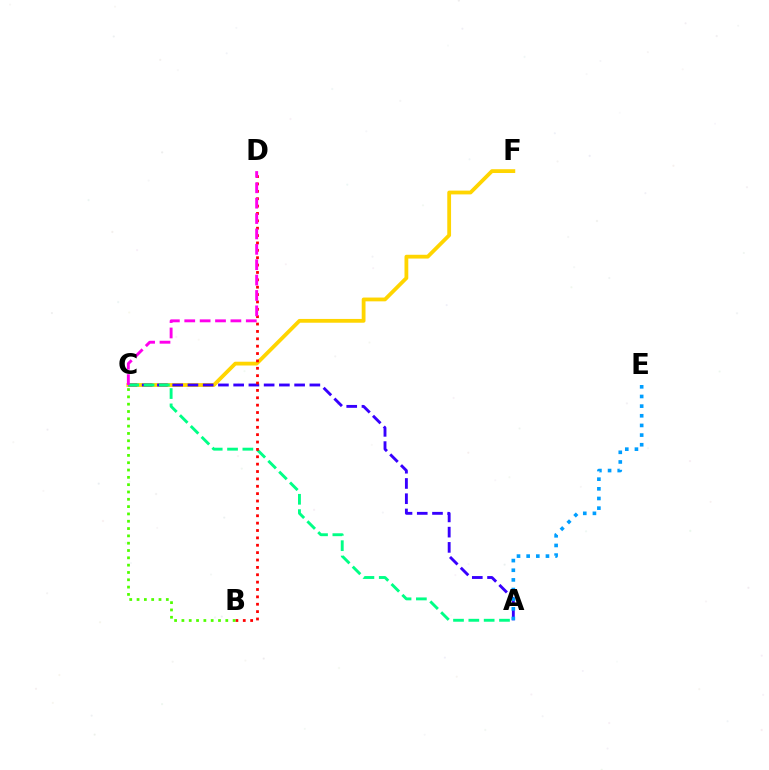{('C', 'F'): [{'color': '#ffd500', 'line_style': 'solid', 'thickness': 2.73}], ('A', 'C'): [{'color': '#3700ff', 'line_style': 'dashed', 'thickness': 2.07}, {'color': '#00ff86', 'line_style': 'dashed', 'thickness': 2.08}], ('A', 'E'): [{'color': '#009eff', 'line_style': 'dotted', 'thickness': 2.62}], ('B', 'D'): [{'color': '#ff0000', 'line_style': 'dotted', 'thickness': 2.0}], ('B', 'C'): [{'color': '#4fff00', 'line_style': 'dotted', 'thickness': 1.99}], ('C', 'D'): [{'color': '#ff00ed', 'line_style': 'dashed', 'thickness': 2.09}]}